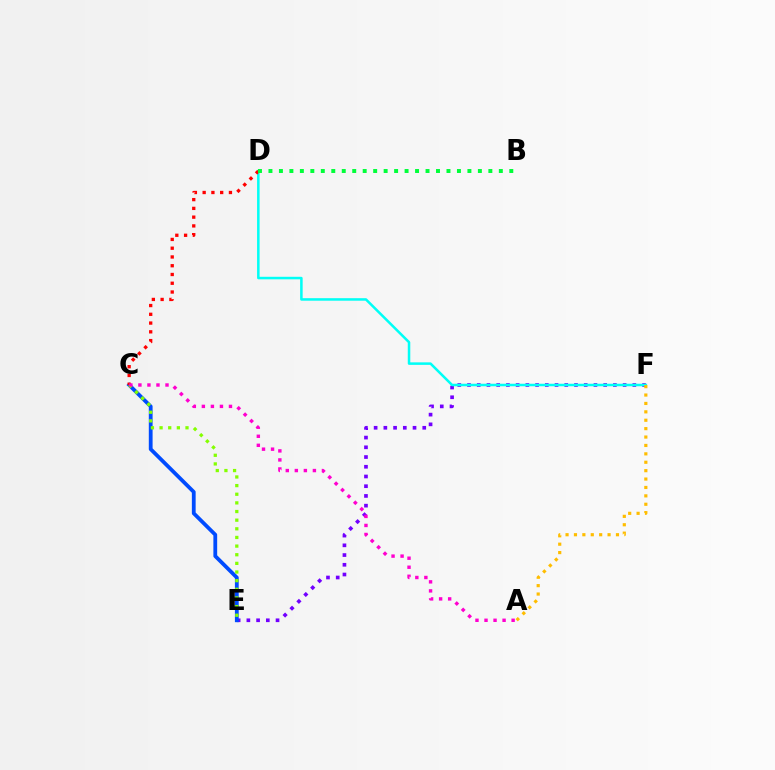{('E', 'F'): [{'color': '#7200ff', 'line_style': 'dotted', 'thickness': 2.64}], ('D', 'F'): [{'color': '#00fff6', 'line_style': 'solid', 'thickness': 1.82}], ('C', 'E'): [{'color': '#004bff', 'line_style': 'solid', 'thickness': 2.73}, {'color': '#84ff00', 'line_style': 'dotted', 'thickness': 2.35}], ('C', 'D'): [{'color': '#ff0000', 'line_style': 'dotted', 'thickness': 2.38}], ('B', 'D'): [{'color': '#00ff39', 'line_style': 'dotted', 'thickness': 2.85}], ('A', 'F'): [{'color': '#ffbd00', 'line_style': 'dotted', 'thickness': 2.28}], ('A', 'C'): [{'color': '#ff00cf', 'line_style': 'dotted', 'thickness': 2.45}]}